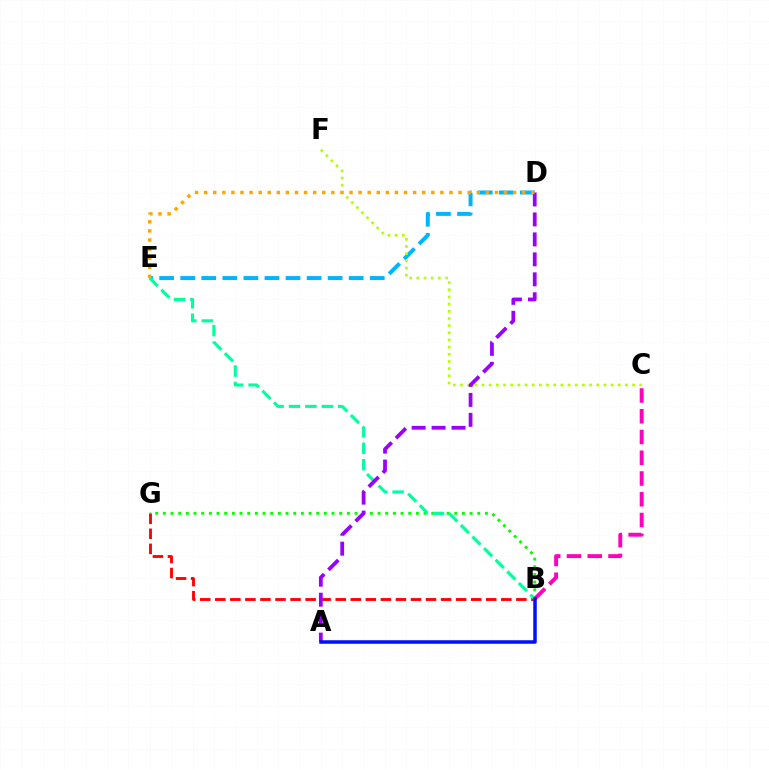{('B', 'G'): [{'color': '#08ff00', 'line_style': 'dotted', 'thickness': 2.08}, {'color': '#ff0000', 'line_style': 'dashed', 'thickness': 2.05}], ('D', 'E'): [{'color': '#00b5ff', 'line_style': 'dashed', 'thickness': 2.86}, {'color': '#ffa500', 'line_style': 'dotted', 'thickness': 2.47}], ('B', 'C'): [{'color': '#ff00bd', 'line_style': 'dashed', 'thickness': 2.82}], ('B', 'E'): [{'color': '#00ff9d', 'line_style': 'dashed', 'thickness': 2.23}], ('C', 'F'): [{'color': '#b3ff00', 'line_style': 'dotted', 'thickness': 1.95}], ('A', 'D'): [{'color': '#9b00ff', 'line_style': 'dashed', 'thickness': 2.71}], ('A', 'B'): [{'color': '#0010ff', 'line_style': 'solid', 'thickness': 2.53}]}